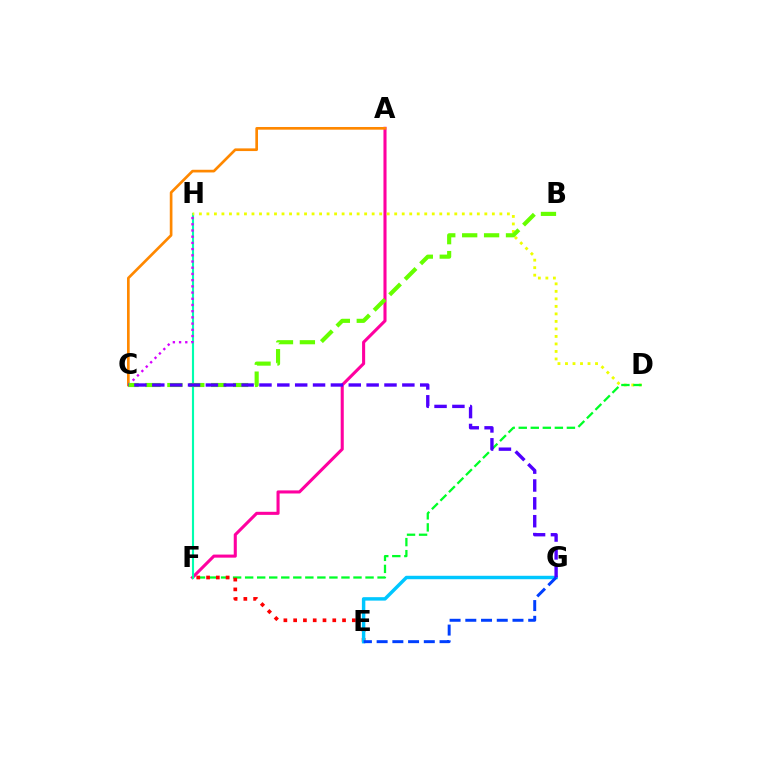{('A', 'F'): [{'color': '#ff00a0', 'line_style': 'solid', 'thickness': 2.22}], ('F', 'H'): [{'color': '#00ffaf', 'line_style': 'solid', 'thickness': 1.53}], ('A', 'C'): [{'color': '#ff8800', 'line_style': 'solid', 'thickness': 1.93}], ('D', 'H'): [{'color': '#eeff00', 'line_style': 'dotted', 'thickness': 2.04}], ('D', 'F'): [{'color': '#00ff27', 'line_style': 'dashed', 'thickness': 1.64}], ('E', 'F'): [{'color': '#ff0000', 'line_style': 'dotted', 'thickness': 2.66}], ('E', 'G'): [{'color': '#00c7ff', 'line_style': 'solid', 'thickness': 2.48}, {'color': '#003fff', 'line_style': 'dashed', 'thickness': 2.14}], ('C', 'H'): [{'color': '#d600ff', 'line_style': 'dotted', 'thickness': 1.69}], ('B', 'C'): [{'color': '#66ff00', 'line_style': 'dashed', 'thickness': 2.98}], ('C', 'G'): [{'color': '#4f00ff', 'line_style': 'dashed', 'thickness': 2.43}]}